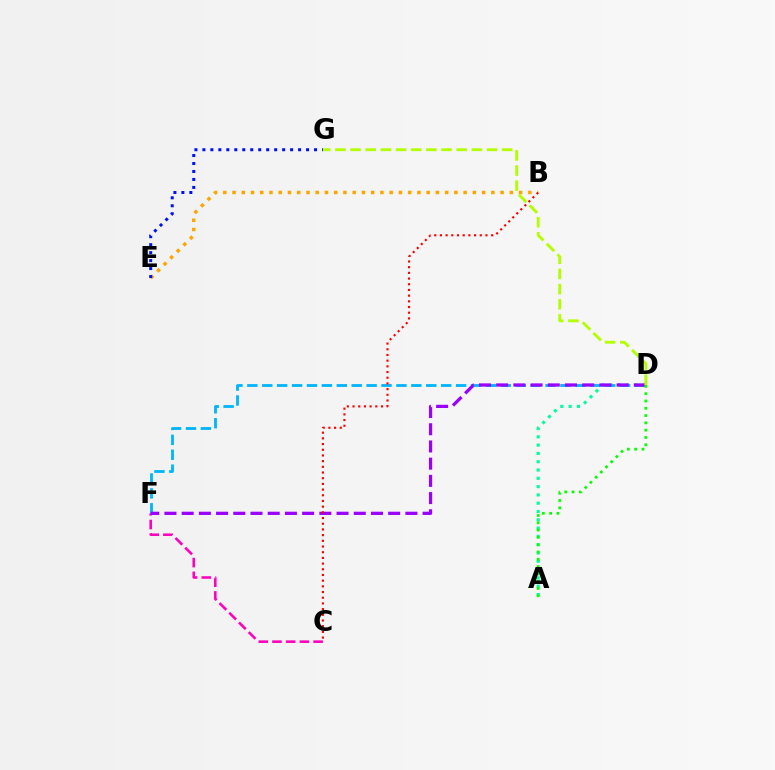{('C', 'F'): [{'color': '#ff00bd', 'line_style': 'dashed', 'thickness': 1.86}], ('A', 'D'): [{'color': '#00ff9d', 'line_style': 'dotted', 'thickness': 2.25}, {'color': '#08ff00', 'line_style': 'dotted', 'thickness': 1.98}], ('D', 'F'): [{'color': '#00b5ff', 'line_style': 'dashed', 'thickness': 2.03}, {'color': '#9b00ff', 'line_style': 'dashed', 'thickness': 2.34}], ('B', 'E'): [{'color': '#ffa500', 'line_style': 'dotted', 'thickness': 2.51}], ('E', 'G'): [{'color': '#0010ff', 'line_style': 'dotted', 'thickness': 2.17}], ('D', 'G'): [{'color': '#b3ff00', 'line_style': 'dashed', 'thickness': 2.06}], ('B', 'C'): [{'color': '#ff0000', 'line_style': 'dotted', 'thickness': 1.55}]}